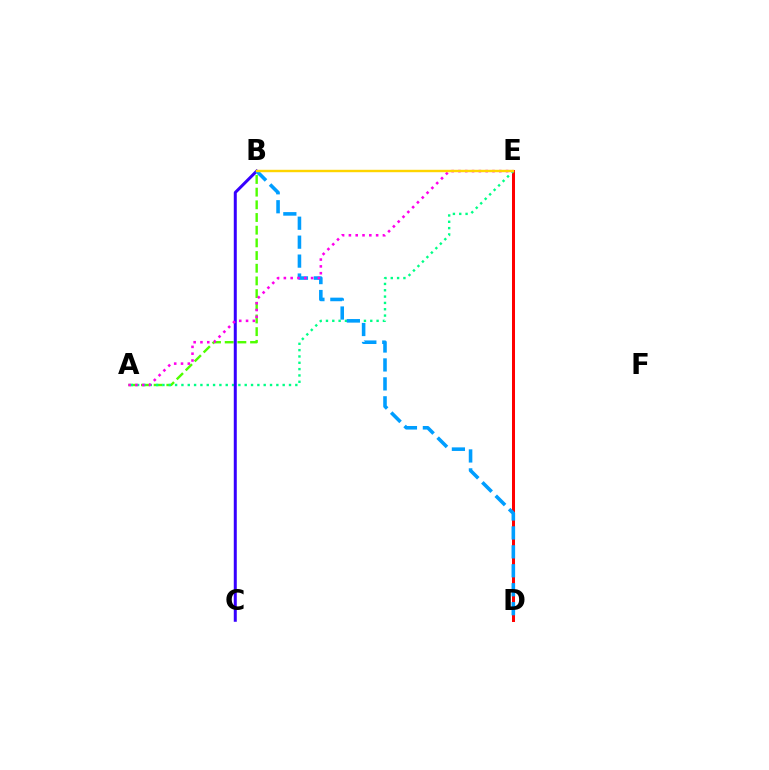{('D', 'E'): [{'color': '#ff0000', 'line_style': 'solid', 'thickness': 2.17}], ('A', 'B'): [{'color': '#4fff00', 'line_style': 'dashed', 'thickness': 1.72}], ('A', 'E'): [{'color': '#00ff86', 'line_style': 'dotted', 'thickness': 1.72}, {'color': '#ff00ed', 'line_style': 'dotted', 'thickness': 1.85}], ('B', 'C'): [{'color': '#3700ff', 'line_style': 'solid', 'thickness': 2.16}], ('B', 'D'): [{'color': '#009eff', 'line_style': 'dashed', 'thickness': 2.57}], ('B', 'E'): [{'color': '#ffd500', 'line_style': 'solid', 'thickness': 1.74}]}